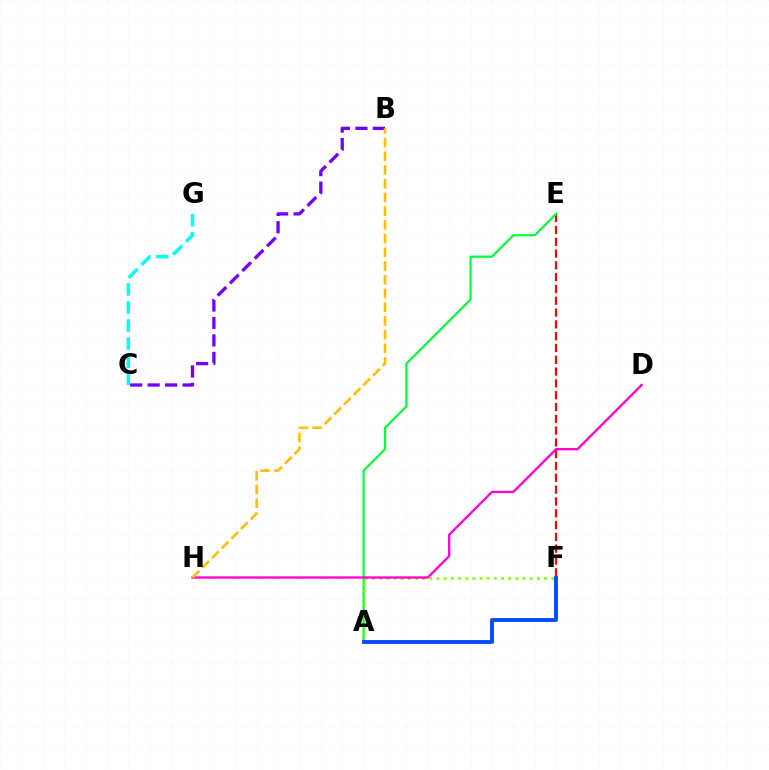{('E', 'F'): [{'color': '#ff0000', 'line_style': 'dashed', 'thickness': 1.6}], ('A', 'E'): [{'color': '#00ff39', 'line_style': 'solid', 'thickness': 1.59}], ('A', 'F'): [{'color': '#84ff00', 'line_style': 'dotted', 'thickness': 1.95}, {'color': '#004bff', 'line_style': 'solid', 'thickness': 2.79}], ('D', 'H'): [{'color': '#ff00cf', 'line_style': 'solid', 'thickness': 1.69}], ('B', 'C'): [{'color': '#7200ff', 'line_style': 'dashed', 'thickness': 2.37}], ('B', 'H'): [{'color': '#ffbd00', 'line_style': 'dashed', 'thickness': 1.86}], ('C', 'G'): [{'color': '#00fff6', 'line_style': 'dashed', 'thickness': 2.45}]}